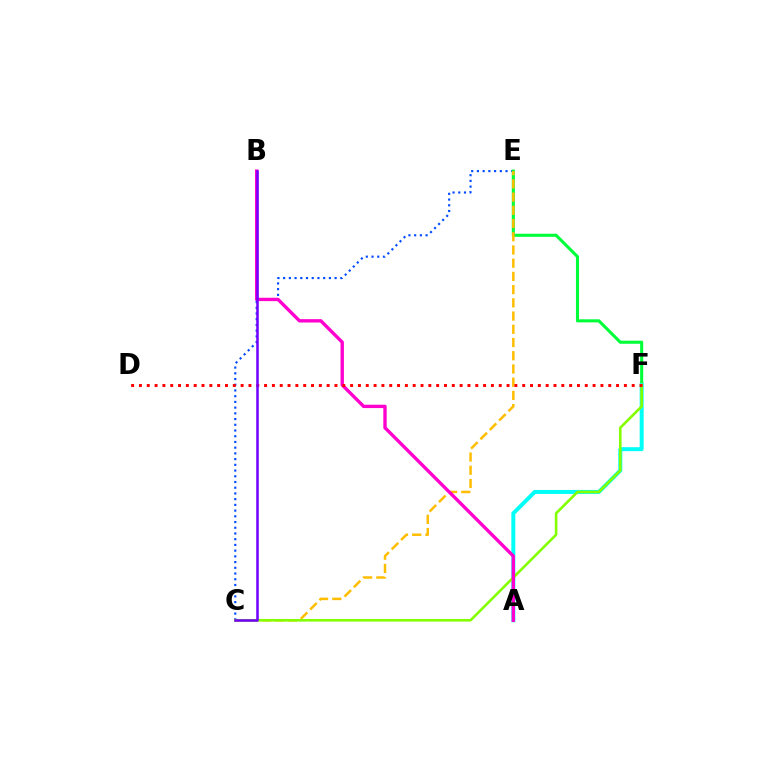{('C', 'E'): [{'color': '#004bff', 'line_style': 'dotted', 'thickness': 1.55}, {'color': '#ffbd00', 'line_style': 'dashed', 'thickness': 1.8}], ('E', 'F'): [{'color': '#00ff39', 'line_style': 'solid', 'thickness': 2.22}], ('A', 'F'): [{'color': '#00fff6', 'line_style': 'solid', 'thickness': 2.87}], ('C', 'F'): [{'color': '#84ff00', 'line_style': 'solid', 'thickness': 1.88}], ('A', 'B'): [{'color': '#ff00cf', 'line_style': 'solid', 'thickness': 2.43}], ('D', 'F'): [{'color': '#ff0000', 'line_style': 'dotted', 'thickness': 2.13}], ('B', 'C'): [{'color': '#7200ff', 'line_style': 'solid', 'thickness': 1.83}]}